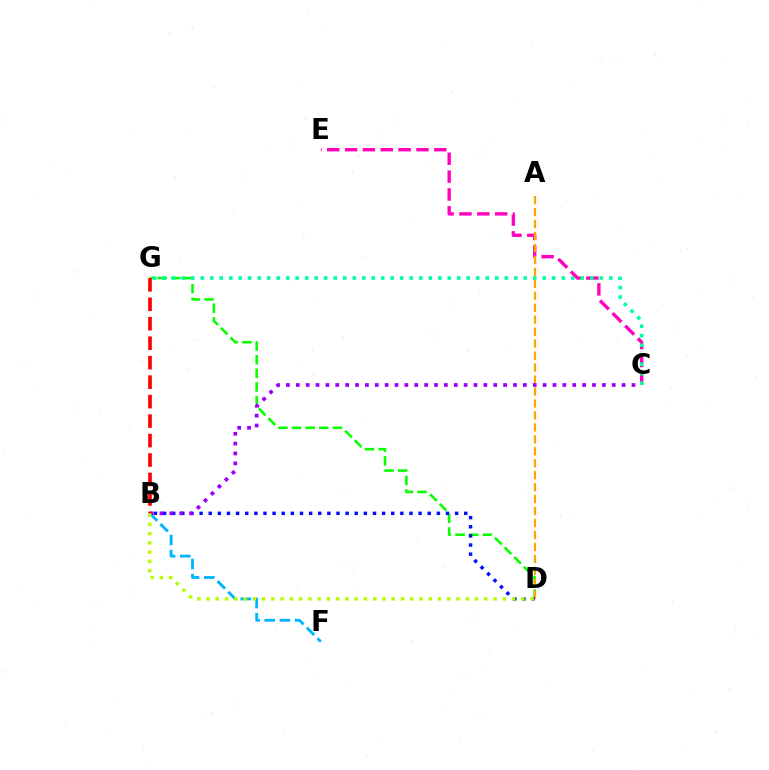{('C', 'E'): [{'color': '#ff00bd', 'line_style': 'dashed', 'thickness': 2.43}], ('D', 'G'): [{'color': '#08ff00', 'line_style': 'dashed', 'thickness': 1.85}], ('B', 'F'): [{'color': '#00b5ff', 'line_style': 'dashed', 'thickness': 2.05}], ('A', 'D'): [{'color': '#ffa500', 'line_style': 'dashed', 'thickness': 1.62}], ('B', 'D'): [{'color': '#0010ff', 'line_style': 'dotted', 'thickness': 2.48}, {'color': '#b3ff00', 'line_style': 'dotted', 'thickness': 2.52}], ('B', 'C'): [{'color': '#9b00ff', 'line_style': 'dotted', 'thickness': 2.68}], ('C', 'G'): [{'color': '#00ff9d', 'line_style': 'dotted', 'thickness': 2.58}], ('B', 'G'): [{'color': '#ff0000', 'line_style': 'dashed', 'thickness': 2.65}]}